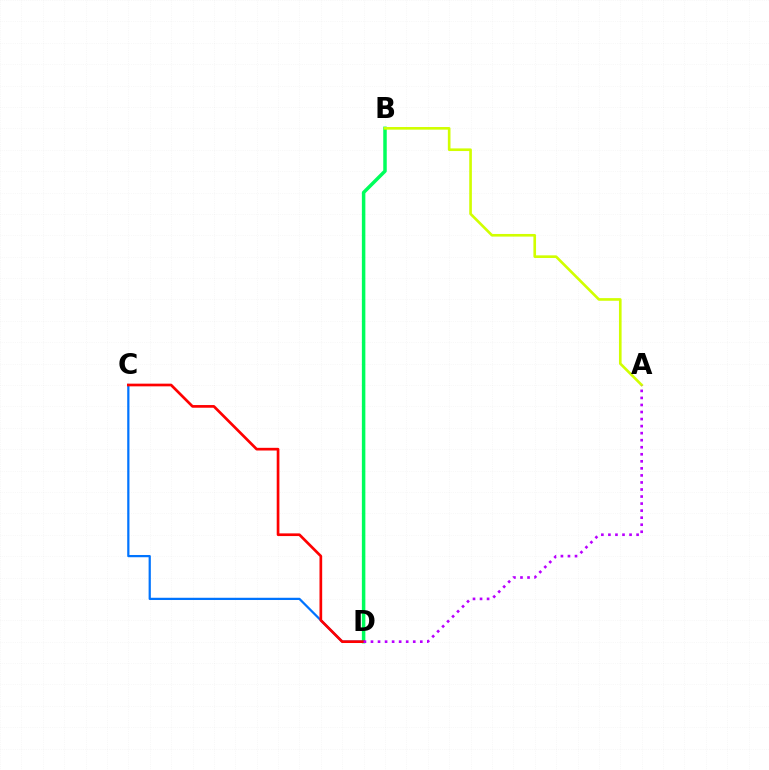{('B', 'D'): [{'color': '#00ff5c', 'line_style': 'solid', 'thickness': 2.51}], ('C', 'D'): [{'color': '#0074ff', 'line_style': 'solid', 'thickness': 1.61}, {'color': '#ff0000', 'line_style': 'solid', 'thickness': 1.94}], ('A', 'B'): [{'color': '#d1ff00', 'line_style': 'solid', 'thickness': 1.9}], ('A', 'D'): [{'color': '#b900ff', 'line_style': 'dotted', 'thickness': 1.91}]}